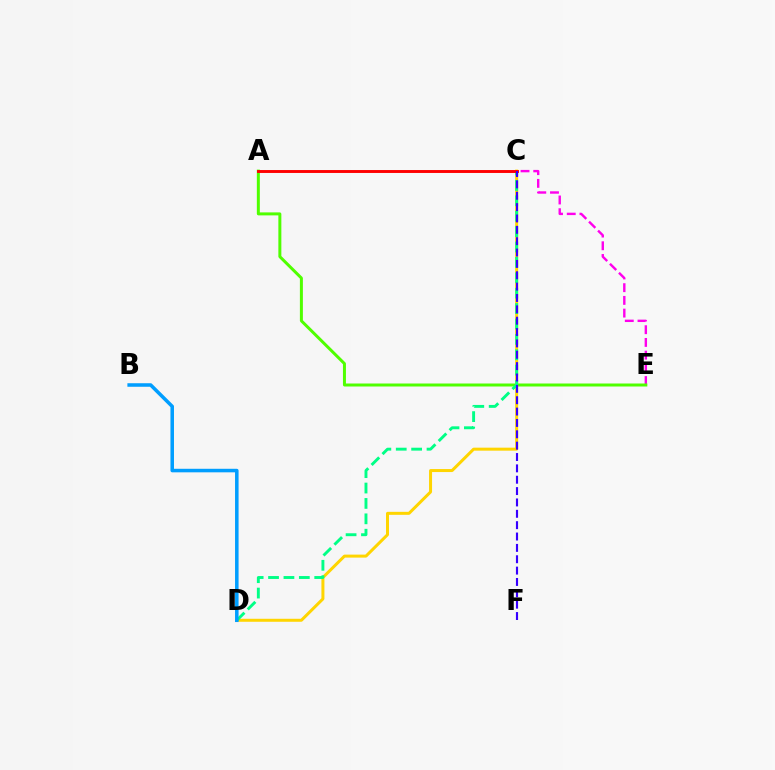{('C', 'E'): [{'color': '#ff00ed', 'line_style': 'dashed', 'thickness': 1.73}], ('A', 'E'): [{'color': '#4fff00', 'line_style': 'solid', 'thickness': 2.15}], ('C', 'D'): [{'color': '#ffd500', 'line_style': 'solid', 'thickness': 2.16}, {'color': '#00ff86', 'line_style': 'dashed', 'thickness': 2.09}], ('A', 'C'): [{'color': '#ff0000', 'line_style': 'solid', 'thickness': 2.1}], ('B', 'D'): [{'color': '#009eff', 'line_style': 'solid', 'thickness': 2.54}], ('C', 'F'): [{'color': '#3700ff', 'line_style': 'dashed', 'thickness': 1.54}]}